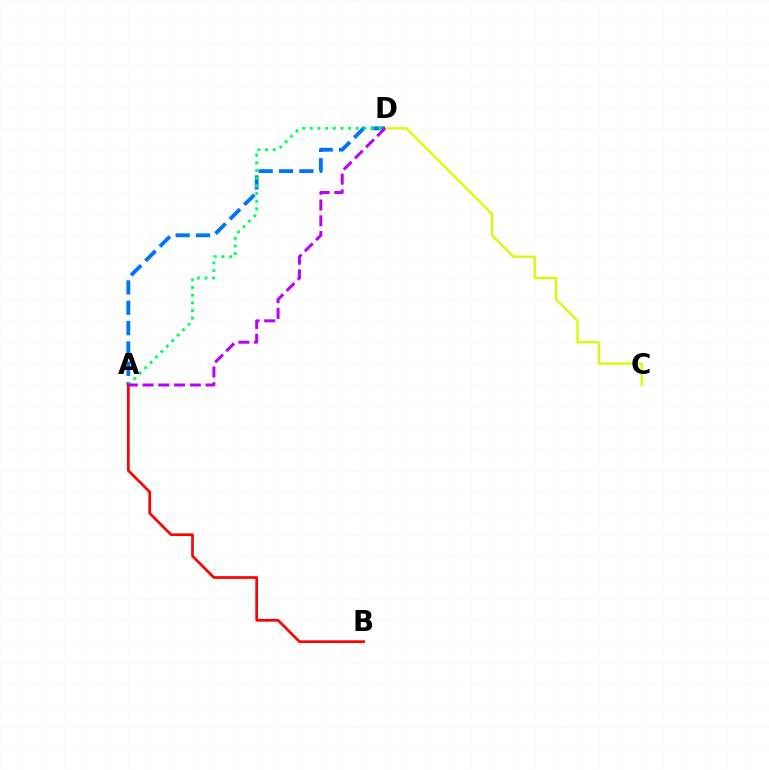{('C', 'D'): [{'color': '#d1ff00', 'line_style': 'solid', 'thickness': 1.66}], ('A', 'D'): [{'color': '#0074ff', 'line_style': 'dashed', 'thickness': 2.76}, {'color': '#00ff5c', 'line_style': 'dotted', 'thickness': 2.08}, {'color': '#b900ff', 'line_style': 'dashed', 'thickness': 2.14}], ('A', 'B'): [{'color': '#ff0000', 'line_style': 'solid', 'thickness': 1.94}]}